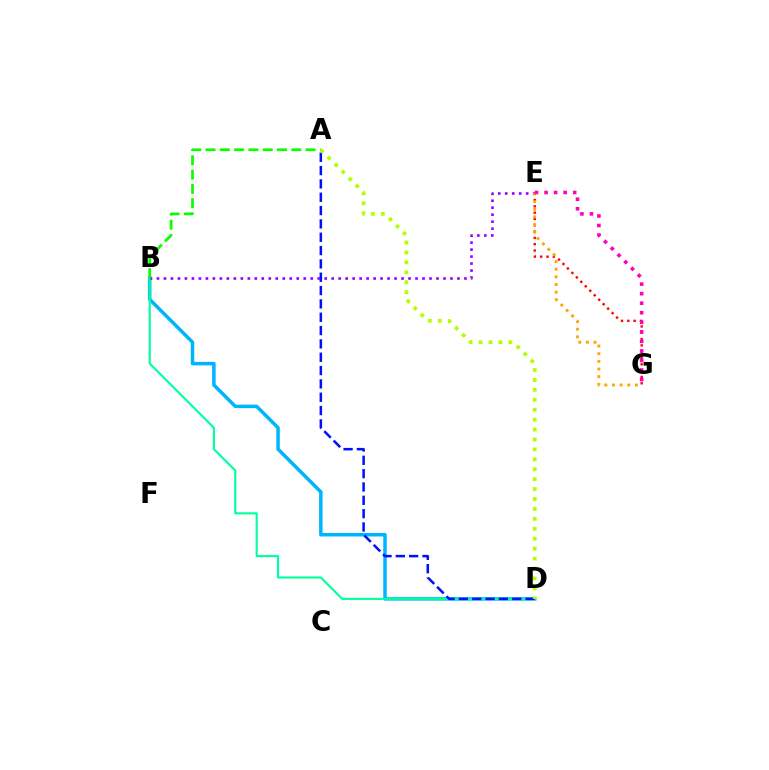{('B', 'D'): [{'color': '#00b5ff', 'line_style': 'solid', 'thickness': 2.52}, {'color': '#00ff9d', 'line_style': 'solid', 'thickness': 1.52}], ('E', 'G'): [{'color': '#ff0000', 'line_style': 'dotted', 'thickness': 1.72}, {'color': '#ffa500', 'line_style': 'dotted', 'thickness': 2.08}, {'color': '#ff00bd', 'line_style': 'dotted', 'thickness': 2.59}], ('A', 'D'): [{'color': '#0010ff', 'line_style': 'dashed', 'thickness': 1.81}, {'color': '#b3ff00', 'line_style': 'dotted', 'thickness': 2.7}], ('B', 'E'): [{'color': '#9b00ff', 'line_style': 'dotted', 'thickness': 1.9}], ('A', 'B'): [{'color': '#08ff00', 'line_style': 'dashed', 'thickness': 1.94}]}